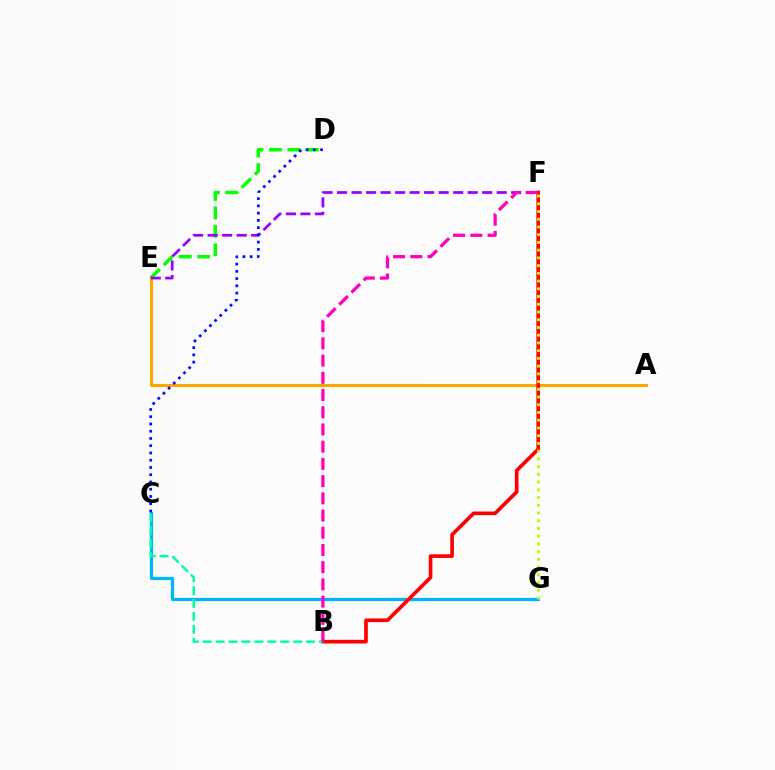{('D', 'E'): [{'color': '#08ff00', 'line_style': 'dashed', 'thickness': 2.51}], ('A', 'E'): [{'color': '#ffa500', 'line_style': 'solid', 'thickness': 2.18}], ('E', 'F'): [{'color': '#9b00ff', 'line_style': 'dashed', 'thickness': 1.97}], ('C', 'G'): [{'color': '#00b5ff', 'line_style': 'solid', 'thickness': 2.33}], ('B', 'F'): [{'color': '#ff0000', 'line_style': 'solid', 'thickness': 2.63}, {'color': '#ff00bd', 'line_style': 'dashed', 'thickness': 2.34}], ('F', 'G'): [{'color': '#b3ff00', 'line_style': 'dotted', 'thickness': 2.1}], ('B', 'C'): [{'color': '#00ff9d', 'line_style': 'dashed', 'thickness': 1.75}], ('C', 'D'): [{'color': '#0010ff', 'line_style': 'dotted', 'thickness': 1.97}]}